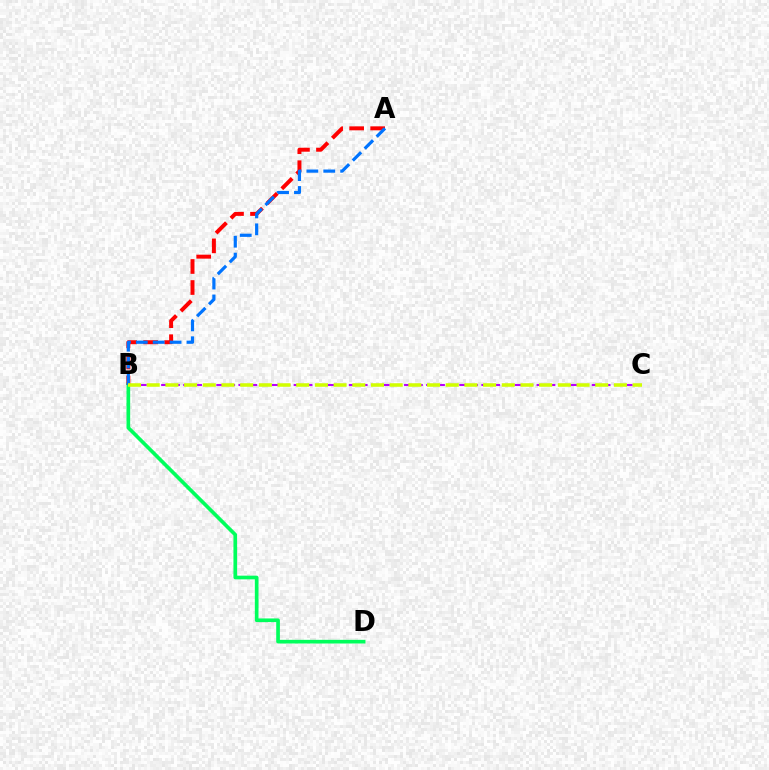{('A', 'B'): [{'color': '#ff0000', 'line_style': 'dashed', 'thickness': 2.85}, {'color': '#0074ff', 'line_style': 'dashed', 'thickness': 2.3}], ('B', 'D'): [{'color': '#00ff5c', 'line_style': 'solid', 'thickness': 2.64}], ('B', 'C'): [{'color': '#b900ff', 'line_style': 'dashed', 'thickness': 1.5}, {'color': '#d1ff00', 'line_style': 'dashed', 'thickness': 2.54}]}